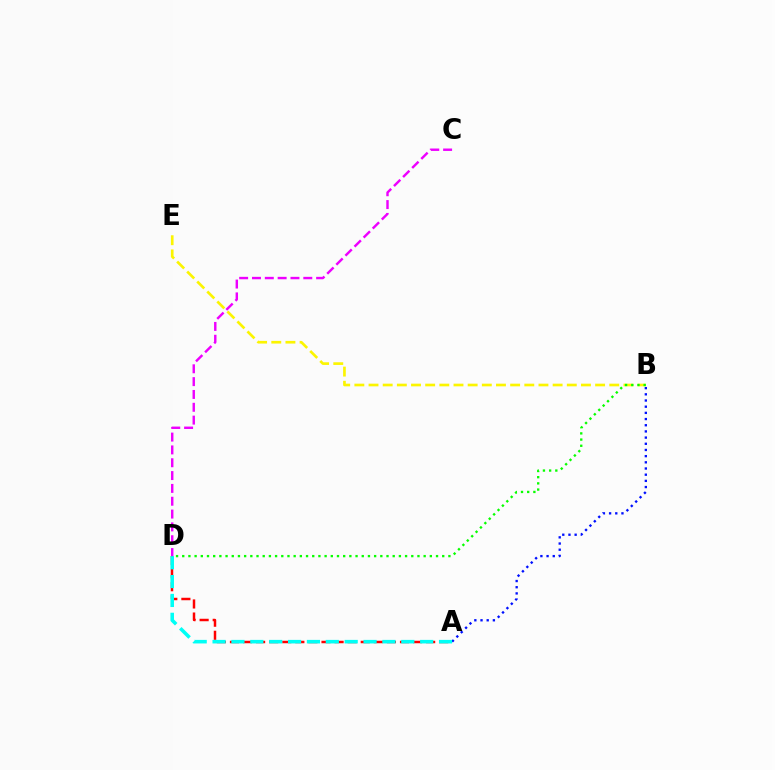{('B', 'E'): [{'color': '#fcf500', 'line_style': 'dashed', 'thickness': 1.92}], ('A', 'D'): [{'color': '#ff0000', 'line_style': 'dashed', 'thickness': 1.78}, {'color': '#00fff6', 'line_style': 'dashed', 'thickness': 2.56}], ('A', 'B'): [{'color': '#0010ff', 'line_style': 'dotted', 'thickness': 1.68}], ('B', 'D'): [{'color': '#08ff00', 'line_style': 'dotted', 'thickness': 1.68}], ('C', 'D'): [{'color': '#ee00ff', 'line_style': 'dashed', 'thickness': 1.74}]}